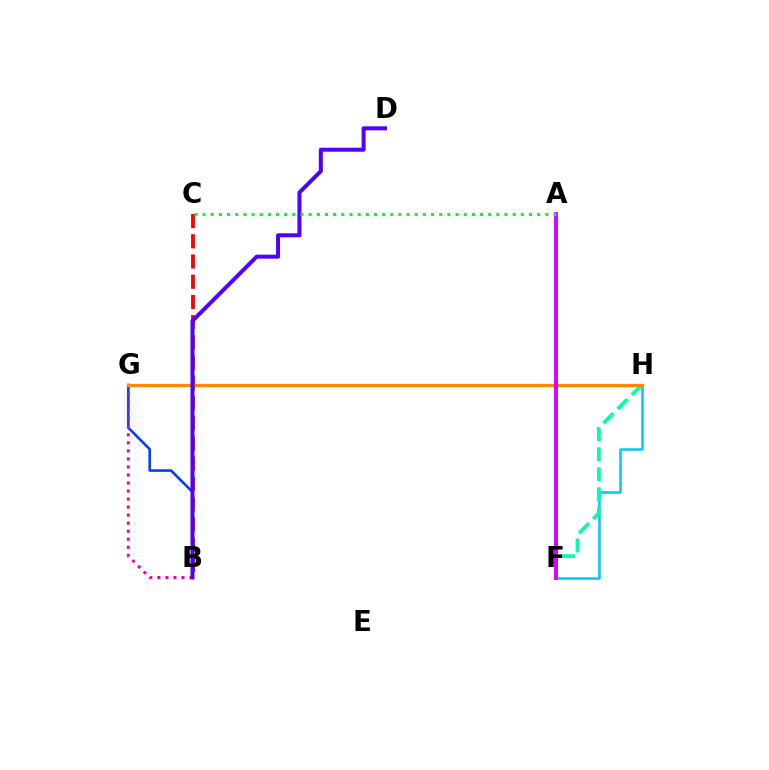{('B', 'C'): [{'color': '#ff0000', 'line_style': 'dashed', 'thickness': 2.75}], ('F', 'H'): [{'color': '#00c7ff', 'line_style': 'solid', 'thickness': 1.81}, {'color': '#00ffaf', 'line_style': 'dashed', 'thickness': 2.72}], ('B', 'G'): [{'color': '#003fff', 'line_style': 'solid', 'thickness': 1.88}, {'color': '#ff00a0', 'line_style': 'dotted', 'thickness': 2.18}], ('A', 'F'): [{'color': '#66ff00', 'line_style': 'dotted', 'thickness': 2.76}, {'color': '#eeff00', 'line_style': 'solid', 'thickness': 2.11}, {'color': '#d600ff', 'line_style': 'solid', 'thickness': 2.79}], ('G', 'H'): [{'color': '#ff8800', 'line_style': 'solid', 'thickness': 2.33}], ('B', 'D'): [{'color': '#4f00ff', 'line_style': 'solid', 'thickness': 2.88}], ('A', 'C'): [{'color': '#00ff27', 'line_style': 'dotted', 'thickness': 2.22}]}